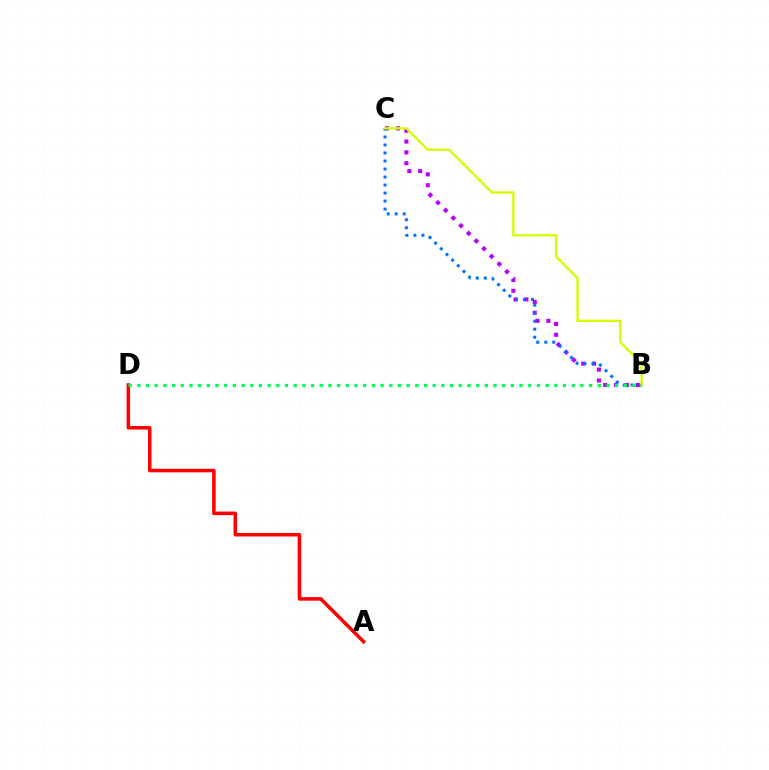{('B', 'C'): [{'color': '#b900ff', 'line_style': 'dotted', 'thickness': 2.95}, {'color': '#0074ff', 'line_style': 'dotted', 'thickness': 2.18}, {'color': '#d1ff00', 'line_style': 'solid', 'thickness': 1.69}], ('A', 'D'): [{'color': '#ff0000', 'line_style': 'solid', 'thickness': 2.55}], ('B', 'D'): [{'color': '#00ff5c', 'line_style': 'dotted', 'thickness': 2.36}]}